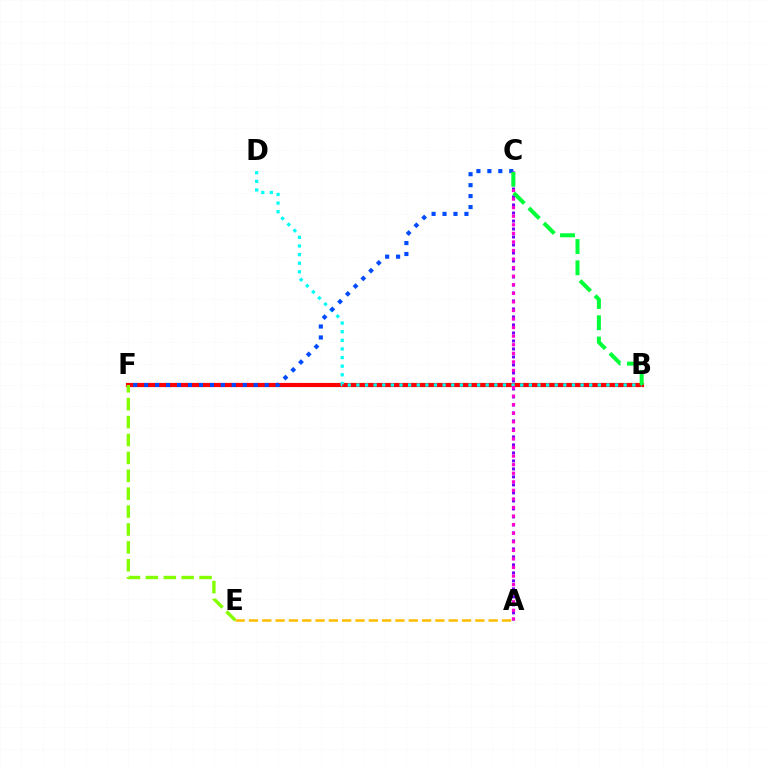{('B', 'F'): [{'color': '#ff0000', 'line_style': 'solid', 'thickness': 3.0}], ('B', 'D'): [{'color': '#00fff6', 'line_style': 'dotted', 'thickness': 2.34}], ('C', 'F'): [{'color': '#004bff', 'line_style': 'dotted', 'thickness': 2.98}], ('A', 'C'): [{'color': '#7200ff', 'line_style': 'dotted', 'thickness': 2.17}, {'color': '#ff00cf', 'line_style': 'dotted', 'thickness': 2.33}], ('A', 'E'): [{'color': '#ffbd00', 'line_style': 'dashed', 'thickness': 1.81}], ('E', 'F'): [{'color': '#84ff00', 'line_style': 'dashed', 'thickness': 2.43}], ('B', 'C'): [{'color': '#00ff39', 'line_style': 'dashed', 'thickness': 2.89}]}